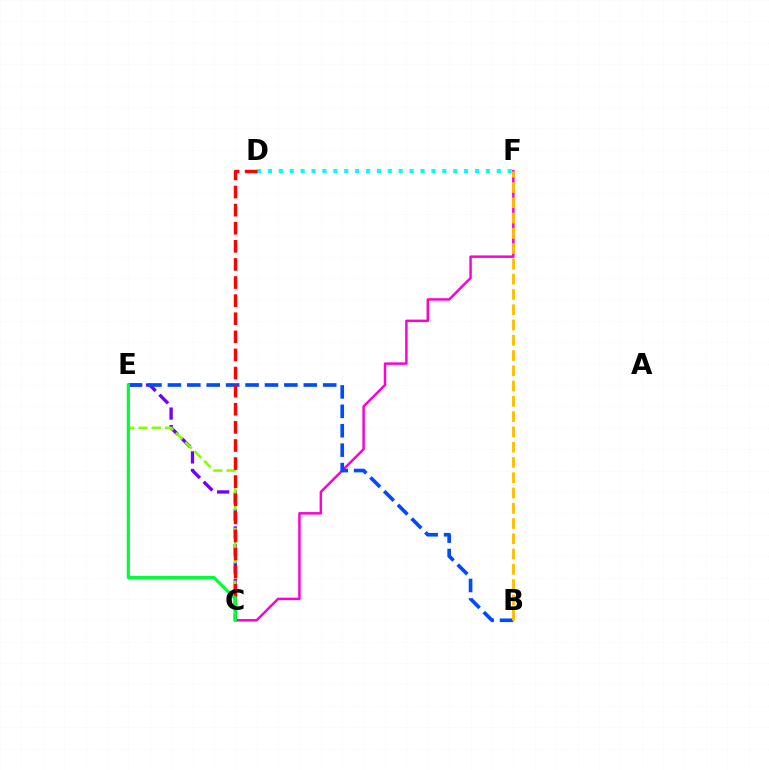{('D', 'F'): [{'color': '#00fff6', 'line_style': 'dotted', 'thickness': 2.96}], ('C', 'E'): [{'color': '#7200ff', 'line_style': 'dashed', 'thickness': 2.39}, {'color': '#84ff00', 'line_style': 'dashed', 'thickness': 1.8}, {'color': '#00ff39', 'line_style': 'solid', 'thickness': 2.29}], ('C', 'F'): [{'color': '#ff00cf', 'line_style': 'solid', 'thickness': 1.79}], ('B', 'E'): [{'color': '#004bff', 'line_style': 'dashed', 'thickness': 2.64}], ('C', 'D'): [{'color': '#ff0000', 'line_style': 'dashed', 'thickness': 2.46}], ('B', 'F'): [{'color': '#ffbd00', 'line_style': 'dashed', 'thickness': 2.07}]}